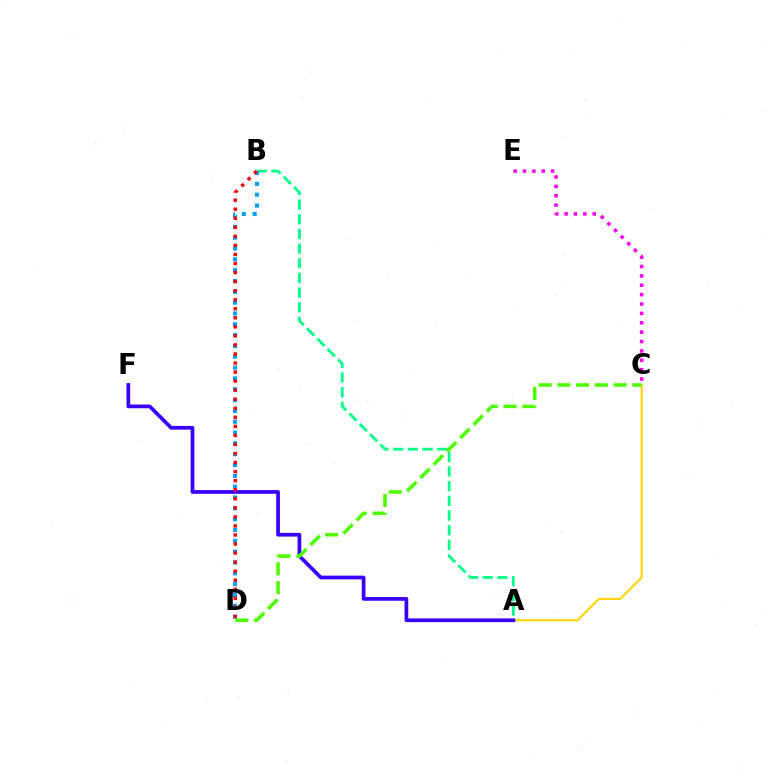{('C', 'E'): [{'color': '#ff00ed', 'line_style': 'dotted', 'thickness': 2.55}], ('A', 'B'): [{'color': '#00ff86', 'line_style': 'dashed', 'thickness': 1.99}], ('A', 'C'): [{'color': '#ffd500', 'line_style': 'solid', 'thickness': 1.52}], ('A', 'F'): [{'color': '#3700ff', 'line_style': 'solid', 'thickness': 2.68}], ('B', 'D'): [{'color': '#009eff', 'line_style': 'dotted', 'thickness': 2.94}, {'color': '#ff0000', 'line_style': 'dotted', 'thickness': 2.46}], ('C', 'D'): [{'color': '#4fff00', 'line_style': 'dashed', 'thickness': 2.55}]}